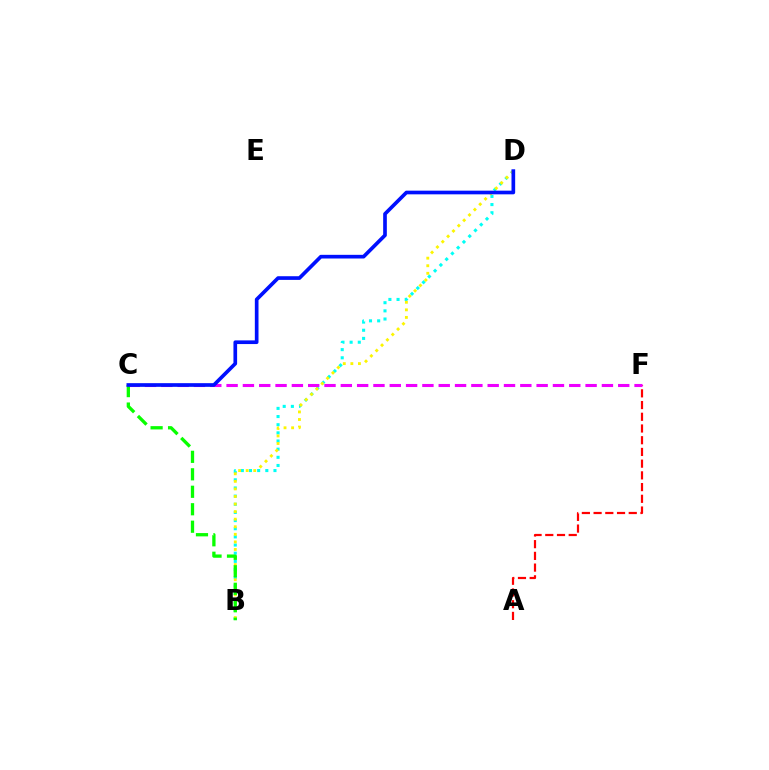{('B', 'D'): [{'color': '#00fff6', 'line_style': 'dotted', 'thickness': 2.22}, {'color': '#fcf500', 'line_style': 'dotted', 'thickness': 2.06}], ('A', 'F'): [{'color': '#ff0000', 'line_style': 'dashed', 'thickness': 1.59}], ('C', 'F'): [{'color': '#ee00ff', 'line_style': 'dashed', 'thickness': 2.22}], ('B', 'C'): [{'color': '#08ff00', 'line_style': 'dashed', 'thickness': 2.37}], ('C', 'D'): [{'color': '#0010ff', 'line_style': 'solid', 'thickness': 2.64}]}